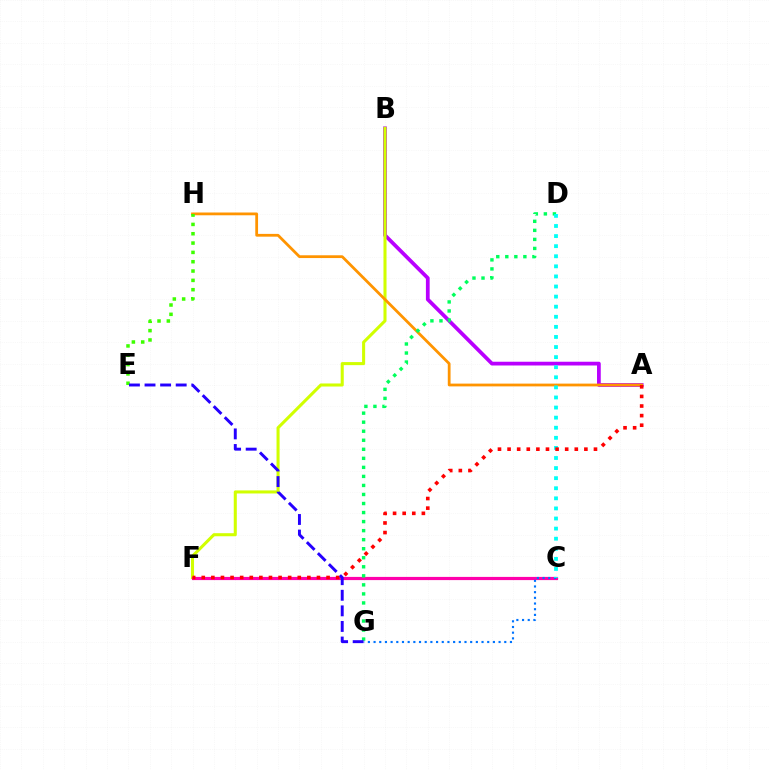{('A', 'B'): [{'color': '#b900ff', 'line_style': 'solid', 'thickness': 2.7}], ('B', 'F'): [{'color': '#d1ff00', 'line_style': 'solid', 'thickness': 2.2}], ('C', 'F'): [{'color': '#ff00ac', 'line_style': 'solid', 'thickness': 2.3}], ('A', 'H'): [{'color': '#ff9400', 'line_style': 'solid', 'thickness': 2.0}], ('C', 'G'): [{'color': '#0074ff', 'line_style': 'dotted', 'thickness': 1.54}], ('E', 'H'): [{'color': '#3dff00', 'line_style': 'dotted', 'thickness': 2.53}], ('D', 'G'): [{'color': '#00ff5c', 'line_style': 'dotted', 'thickness': 2.46}], ('C', 'D'): [{'color': '#00fff6', 'line_style': 'dotted', 'thickness': 2.74}], ('A', 'F'): [{'color': '#ff0000', 'line_style': 'dotted', 'thickness': 2.61}], ('E', 'G'): [{'color': '#2500ff', 'line_style': 'dashed', 'thickness': 2.12}]}